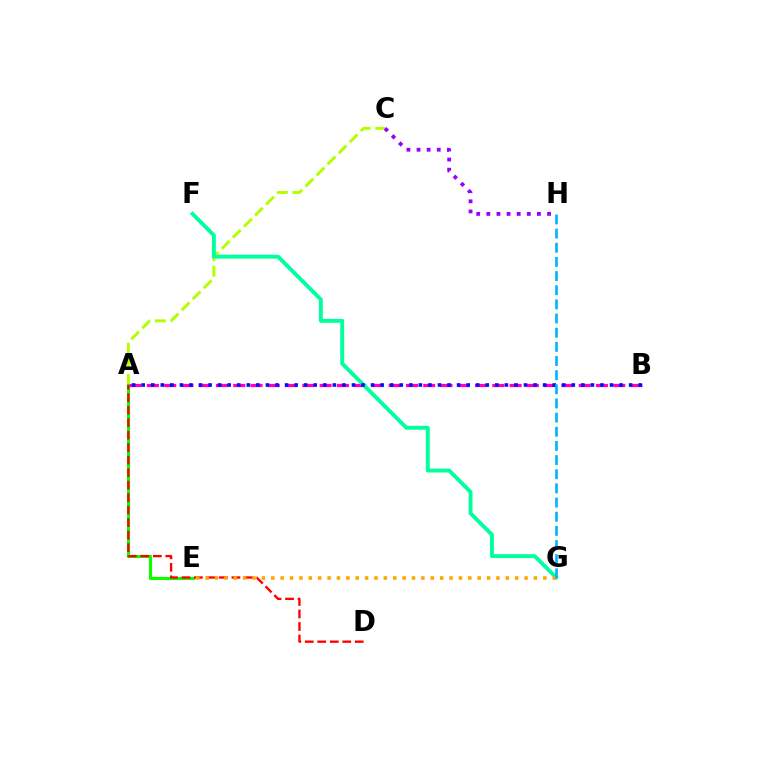{('A', 'C'): [{'color': '#b3ff00', 'line_style': 'dashed', 'thickness': 2.12}], ('A', 'E'): [{'color': '#08ff00', 'line_style': 'solid', 'thickness': 2.25}], ('A', 'D'): [{'color': '#ff0000', 'line_style': 'dashed', 'thickness': 1.7}], ('A', 'B'): [{'color': '#ff00bd', 'line_style': 'dashed', 'thickness': 2.35}, {'color': '#0010ff', 'line_style': 'dotted', 'thickness': 2.6}], ('F', 'G'): [{'color': '#00ff9d', 'line_style': 'solid', 'thickness': 2.81}], ('E', 'G'): [{'color': '#ffa500', 'line_style': 'dotted', 'thickness': 2.55}], ('C', 'H'): [{'color': '#9b00ff', 'line_style': 'dotted', 'thickness': 2.75}], ('G', 'H'): [{'color': '#00b5ff', 'line_style': 'dashed', 'thickness': 1.92}]}